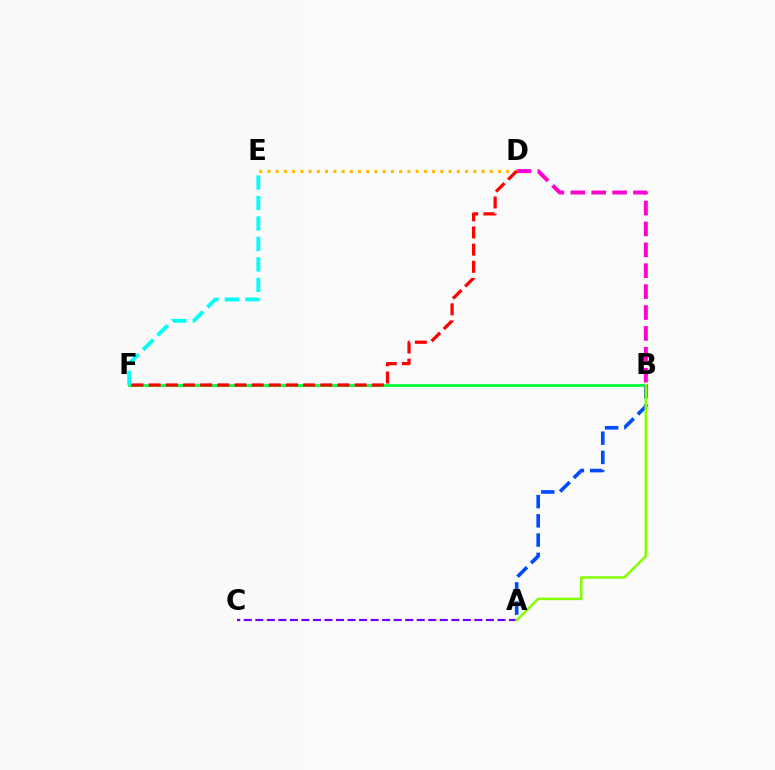{('B', 'F'): [{'color': '#00ff39', 'line_style': 'solid', 'thickness': 1.98}], ('A', 'B'): [{'color': '#004bff', 'line_style': 'dashed', 'thickness': 2.61}, {'color': '#84ff00', 'line_style': 'solid', 'thickness': 1.82}], ('A', 'C'): [{'color': '#7200ff', 'line_style': 'dashed', 'thickness': 1.57}], ('B', 'D'): [{'color': '#ff00cf', 'line_style': 'dashed', 'thickness': 2.84}], ('D', 'E'): [{'color': '#ffbd00', 'line_style': 'dotted', 'thickness': 2.24}], ('E', 'F'): [{'color': '#00fff6', 'line_style': 'dashed', 'thickness': 2.78}], ('D', 'F'): [{'color': '#ff0000', 'line_style': 'dashed', 'thickness': 2.33}]}